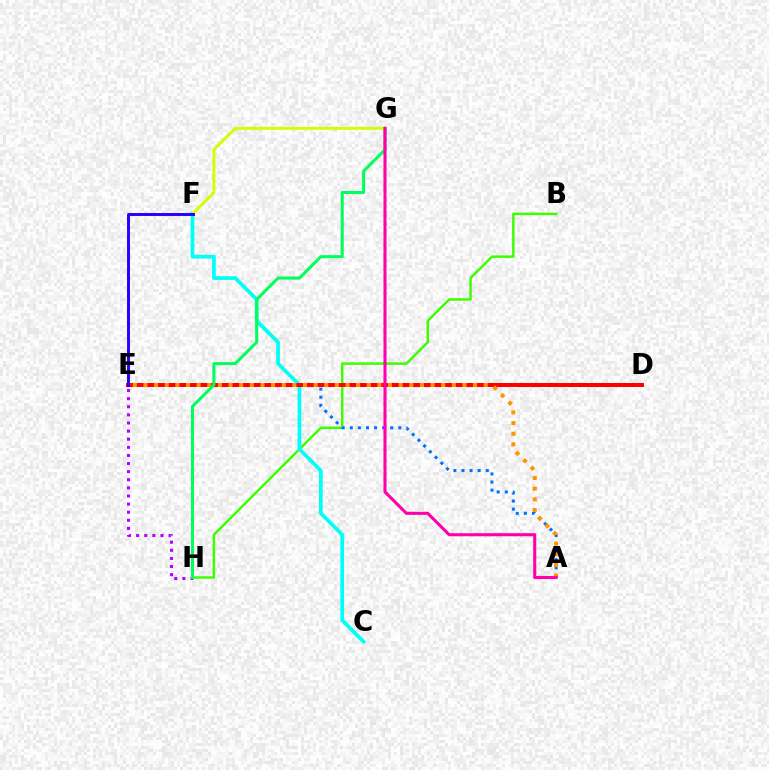{('B', 'H'): [{'color': '#3dff00', 'line_style': 'solid', 'thickness': 1.79}], ('C', 'F'): [{'color': '#00fff6', 'line_style': 'solid', 'thickness': 2.68}], ('E', 'H'): [{'color': '#b900ff', 'line_style': 'dotted', 'thickness': 2.2}], ('A', 'E'): [{'color': '#0074ff', 'line_style': 'dotted', 'thickness': 2.2}, {'color': '#ff9400', 'line_style': 'dotted', 'thickness': 2.89}], ('D', 'E'): [{'color': '#ff0000', 'line_style': 'solid', 'thickness': 2.87}], ('F', 'G'): [{'color': '#d1ff00', 'line_style': 'solid', 'thickness': 2.09}], ('G', 'H'): [{'color': '#00ff5c', 'line_style': 'solid', 'thickness': 2.18}], ('E', 'F'): [{'color': '#2500ff', 'line_style': 'solid', 'thickness': 2.12}], ('A', 'G'): [{'color': '#ff00ac', 'line_style': 'solid', 'thickness': 2.21}]}